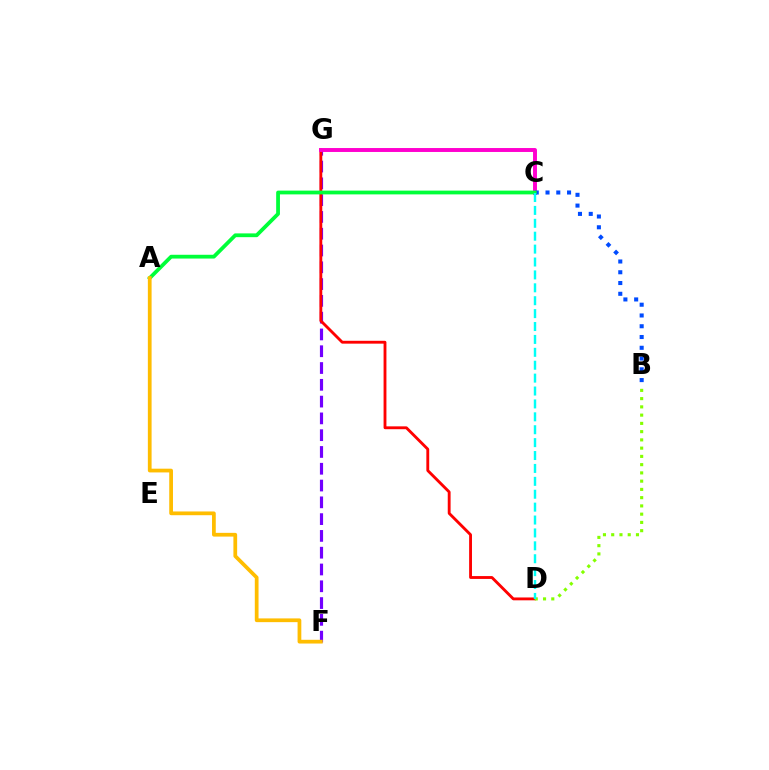{('F', 'G'): [{'color': '#7200ff', 'line_style': 'dashed', 'thickness': 2.28}], ('D', 'G'): [{'color': '#ff0000', 'line_style': 'solid', 'thickness': 2.05}], ('B', 'D'): [{'color': '#84ff00', 'line_style': 'dotted', 'thickness': 2.24}], ('C', 'G'): [{'color': '#ff00cf', 'line_style': 'solid', 'thickness': 2.83}], ('B', 'C'): [{'color': '#004bff', 'line_style': 'dotted', 'thickness': 2.93}], ('A', 'C'): [{'color': '#00ff39', 'line_style': 'solid', 'thickness': 2.72}], ('A', 'F'): [{'color': '#ffbd00', 'line_style': 'solid', 'thickness': 2.69}], ('C', 'D'): [{'color': '#00fff6', 'line_style': 'dashed', 'thickness': 1.75}]}